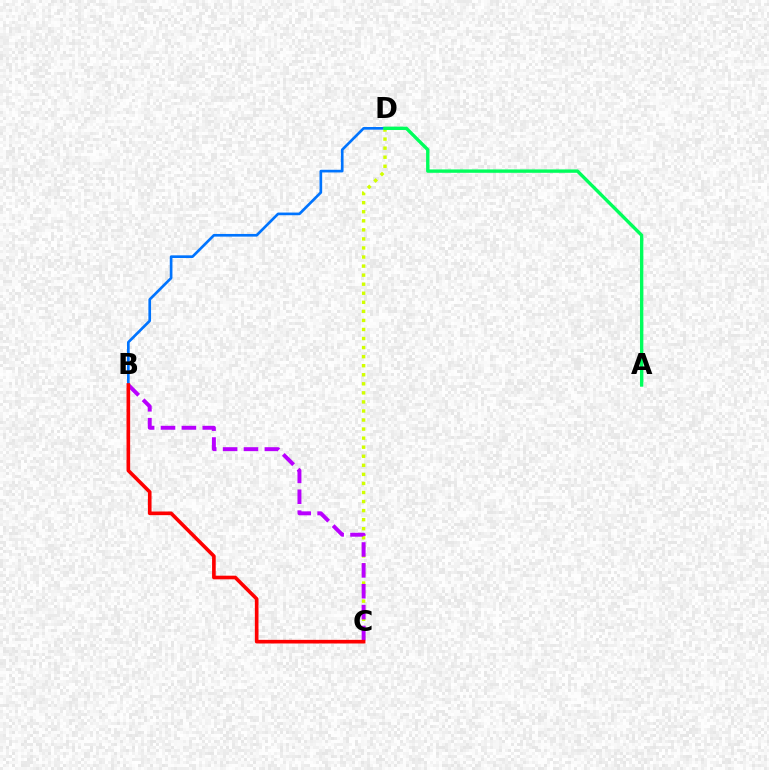{('B', 'D'): [{'color': '#0074ff', 'line_style': 'solid', 'thickness': 1.92}], ('C', 'D'): [{'color': '#d1ff00', 'line_style': 'dotted', 'thickness': 2.46}], ('B', 'C'): [{'color': '#b900ff', 'line_style': 'dashed', 'thickness': 2.84}, {'color': '#ff0000', 'line_style': 'solid', 'thickness': 2.62}], ('A', 'D'): [{'color': '#00ff5c', 'line_style': 'solid', 'thickness': 2.43}]}